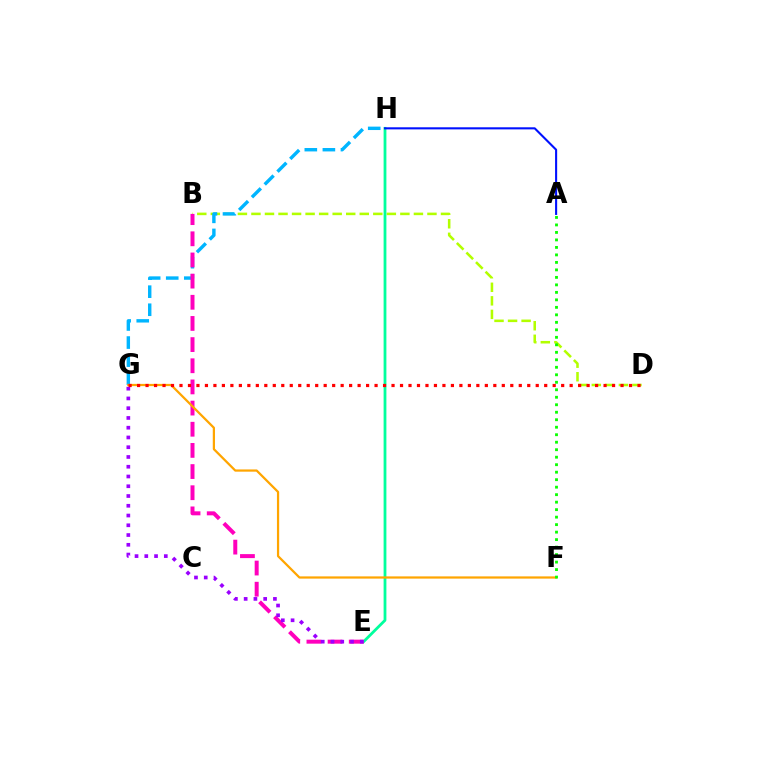{('B', 'D'): [{'color': '#b3ff00', 'line_style': 'dashed', 'thickness': 1.84}], ('G', 'H'): [{'color': '#00b5ff', 'line_style': 'dashed', 'thickness': 2.45}], ('E', 'H'): [{'color': '#00ff9d', 'line_style': 'solid', 'thickness': 2.01}], ('B', 'E'): [{'color': '#ff00bd', 'line_style': 'dashed', 'thickness': 2.87}], ('F', 'G'): [{'color': '#ffa500', 'line_style': 'solid', 'thickness': 1.61}], ('E', 'G'): [{'color': '#9b00ff', 'line_style': 'dotted', 'thickness': 2.65}], ('D', 'G'): [{'color': '#ff0000', 'line_style': 'dotted', 'thickness': 2.3}], ('A', 'F'): [{'color': '#08ff00', 'line_style': 'dotted', 'thickness': 2.04}], ('A', 'H'): [{'color': '#0010ff', 'line_style': 'solid', 'thickness': 1.5}]}